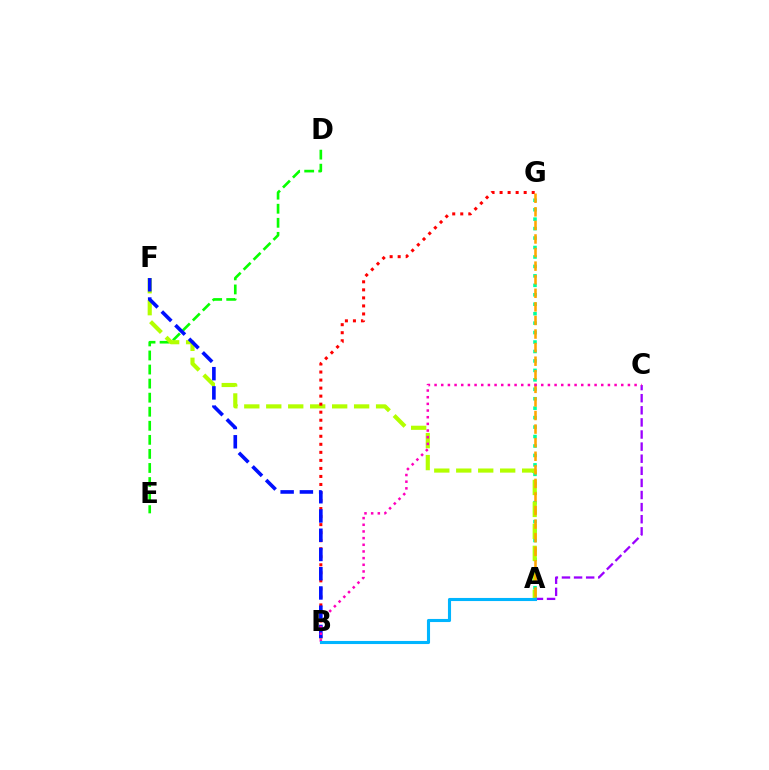{('A', 'G'): [{'color': '#00ff9d', 'line_style': 'dotted', 'thickness': 2.57}, {'color': '#ffa500', 'line_style': 'dashed', 'thickness': 1.84}], ('D', 'E'): [{'color': '#08ff00', 'line_style': 'dashed', 'thickness': 1.91}], ('A', 'F'): [{'color': '#b3ff00', 'line_style': 'dashed', 'thickness': 2.98}], ('B', 'G'): [{'color': '#ff0000', 'line_style': 'dotted', 'thickness': 2.18}], ('B', 'F'): [{'color': '#0010ff', 'line_style': 'dashed', 'thickness': 2.61}], ('A', 'C'): [{'color': '#9b00ff', 'line_style': 'dashed', 'thickness': 1.64}], ('B', 'C'): [{'color': '#ff00bd', 'line_style': 'dotted', 'thickness': 1.81}], ('A', 'B'): [{'color': '#00b5ff', 'line_style': 'solid', 'thickness': 2.23}]}